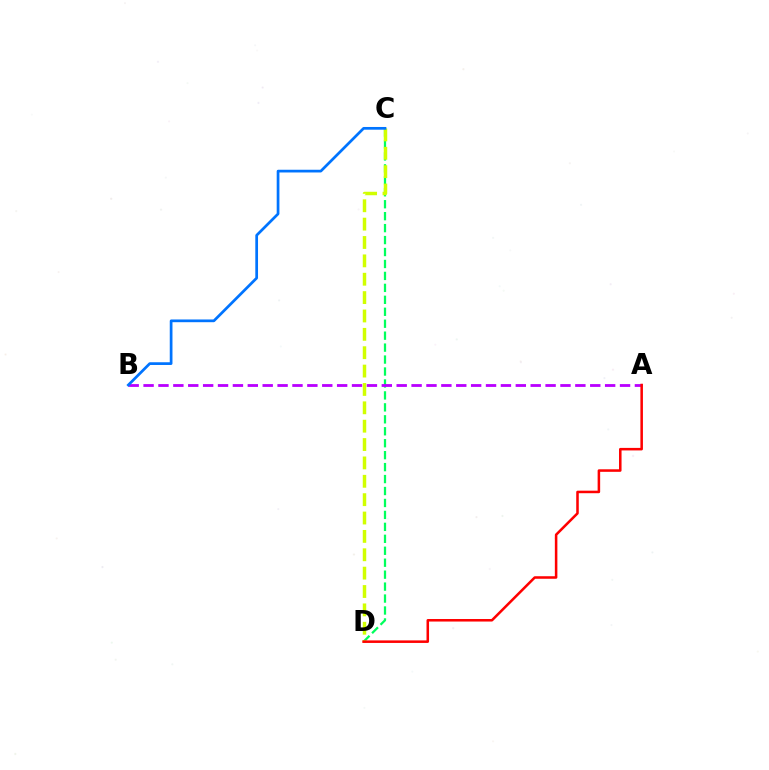{('C', 'D'): [{'color': '#00ff5c', 'line_style': 'dashed', 'thickness': 1.62}, {'color': '#d1ff00', 'line_style': 'dashed', 'thickness': 2.5}], ('A', 'B'): [{'color': '#b900ff', 'line_style': 'dashed', 'thickness': 2.02}], ('B', 'C'): [{'color': '#0074ff', 'line_style': 'solid', 'thickness': 1.96}], ('A', 'D'): [{'color': '#ff0000', 'line_style': 'solid', 'thickness': 1.83}]}